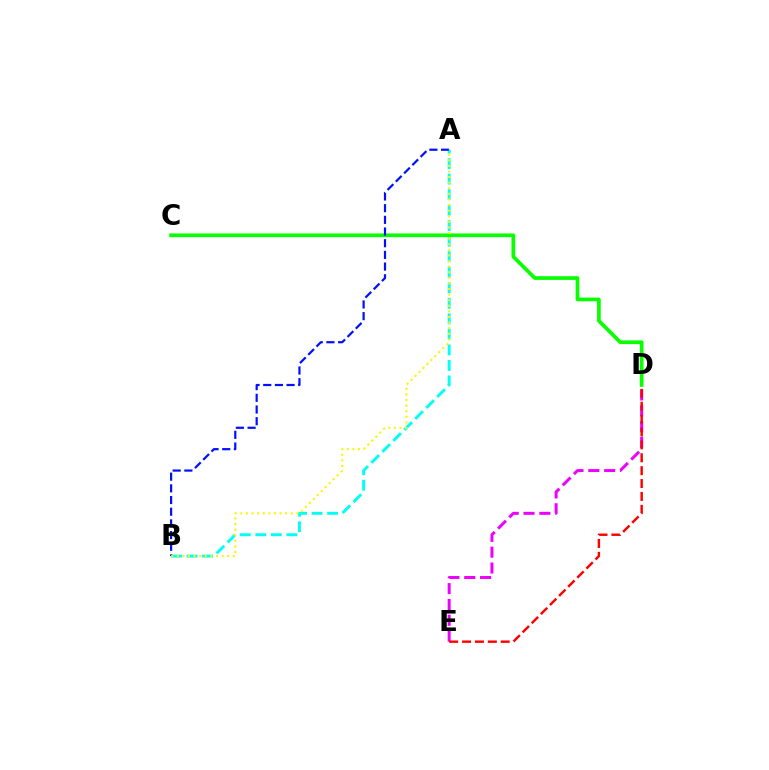{('A', 'B'): [{'color': '#00fff6', 'line_style': 'dashed', 'thickness': 2.11}, {'color': '#0010ff', 'line_style': 'dashed', 'thickness': 1.59}, {'color': '#fcf500', 'line_style': 'dotted', 'thickness': 1.52}], ('C', 'D'): [{'color': '#08ff00', 'line_style': 'solid', 'thickness': 2.66}], ('D', 'E'): [{'color': '#ee00ff', 'line_style': 'dashed', 'thickness': 2.15}, {'color': '#ff0000', 'line_style': 'dashed', 'thickness': 1.75}]}